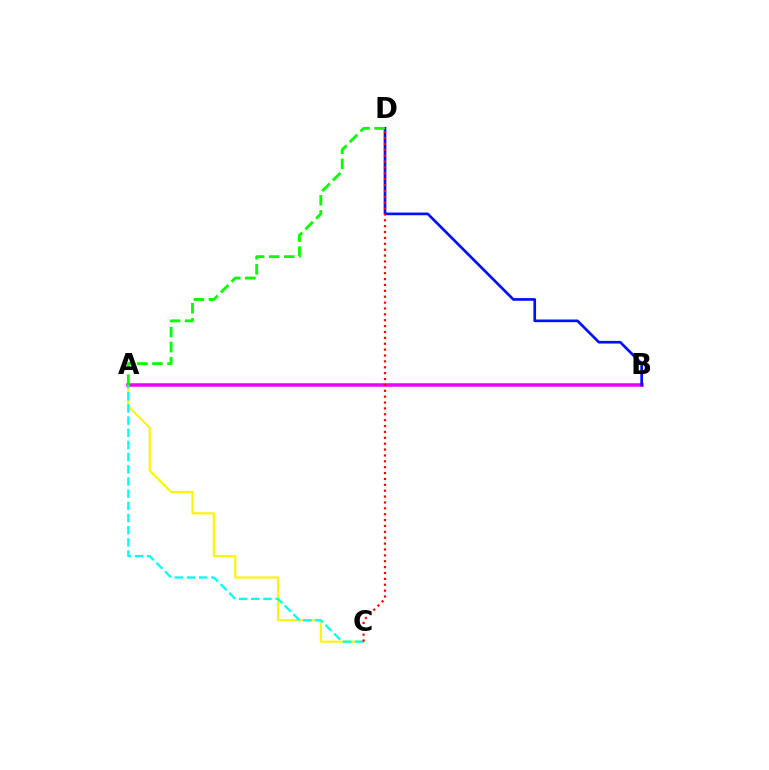{('A', 'C'): [{'color': '#fcf500', 'line_style': 'solid', 'thickness': 1.53}, {'color': '#00fff6', 'line_style': 'dashed', 'thickness': 1.65}], ('A', 'B'): [{'color': '#ee00ff', 'line_style': 'solid', 'thickness': 2.54}], ('B', 'D'): [{'color': '#0010ff', 'line_style': 'solid', 'thickness': 1.93}], ('C', 'D'): [{'color': '#ff0000', 'line_style': 'dotted', 'thickness': 1.6}], ('A', 'D'): [{'color': '#08ff00', 'line_style': 'dashed', 'thickness': 2.05}]}